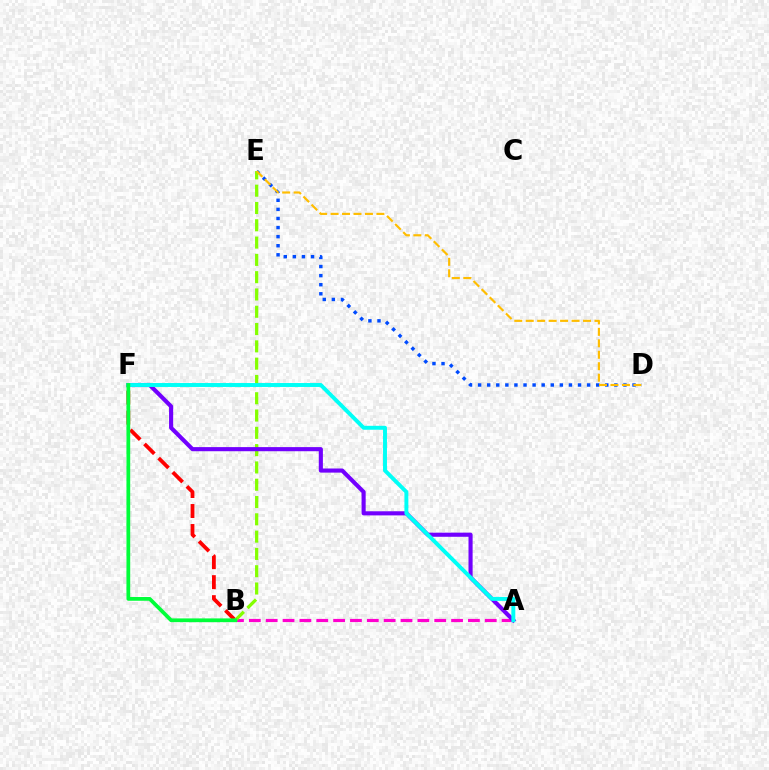{('B', 'F'): [{'color': '#ff0000', 'line_style': 'dashed', 'thickness': 2.72}, {'color': '#00ff39', 'line_style': 'solid', 'thickness': 2.7}], ('A', 'B'): [{'color': '#ff00cf', 'line_style': 'dashed', 'thickness': 2.29}], ('D', 'E'): [{'color': '#004bff', 'line_style': 'dotted', 'thickness': 2.47}, {'color': '#ffbd00', 'line_style': 'dashed', 'thickness': 1.56}], ('B', 'E'): [{'color': '#84ff00', 'line_style': 'dashed', 'thickness': 2.35}], ('A', 'F'): [{'color': '#7200ff', 'line_style': 'solid', 'thickness': 2.96}, {'color': '#00fff6', 'line_style': 'solid', 'thickness': 2.83}]}